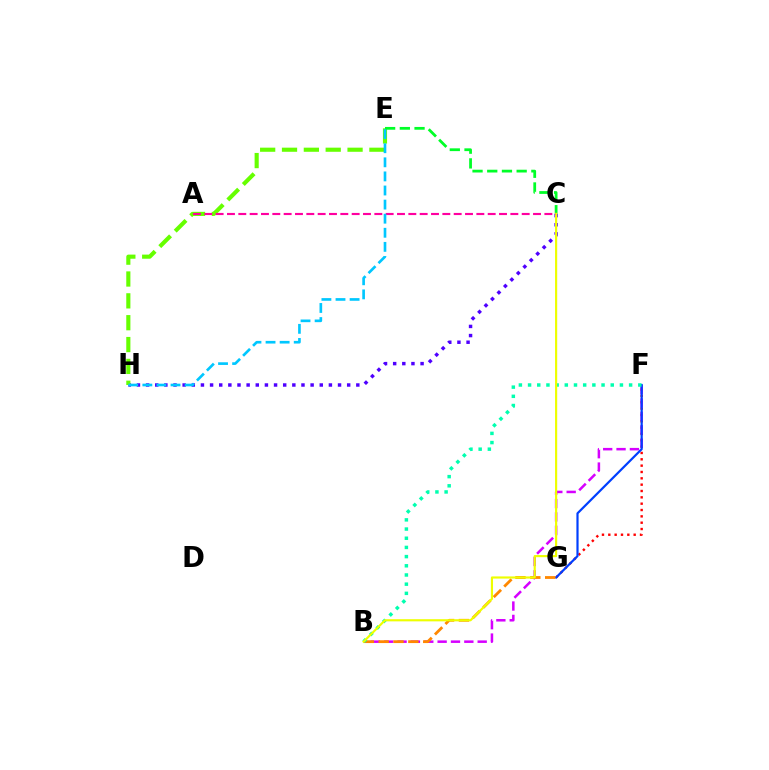{('C', 'H'): [{'color': '#4f00ff', 'line_style': 'dotted', 'thickness': 2.48}], ('E', 'H'): [{'color': '#66ff00', 'line_style': 'dashed', 'thickness': 2.97}, {'color': '#00c7ff', 'line_style': 'dashed', 'thickness': 1.91}], ('F', 'G'): [{'color': '#ff0000', 'line_style': 'dotted', 'thickness': 1.72}, {'color': '#003fff', 'line_style': 'solid', 'thickness': 1.58}], ('B', 'F'): [{'color': '#d600ff', 'line_style': 'dashed', 'thickness': 1.81}, {'color': '#00ffaf', 'line_style': 'dotted', 'thickness': 2.5}], ('B', 'G'): [{'color': '#ff8800', 'line_style': 'dashed', 'thickness': 2.02}], ('C', 'E'): [{'color': '#00ff27', 'line_style': 'dashed', 'thickness': 2.0}], ('B', 'C'): [{'color': '#eeff00', 'line_style': 'solid', 'thickness': 1.56}], ('A', 'C'): [{'color': '#ff00a0', 'line_style': 'dashed', 'thickness': 1.54}]}